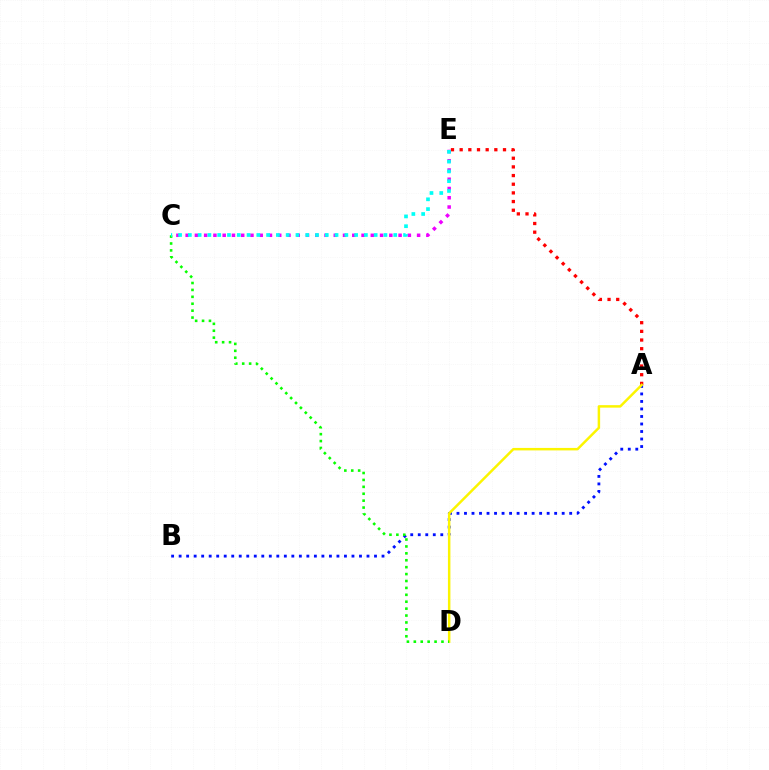{('A', 'B'): [{'color': '#0010ff', 'line_style': 'dotted', 'thickness': 2.04}], ('A', 'E'): [{'color': '#ff0000', 'line_style': 'dotted', 'thickness': 2.35}], ('C', 'E'): [{'color': '#ee00ff', 'line_style': 'dotted', 'thickness': 2.52}, {'color': '#00fff6', 'line_style': 'dotted', 'thickness': 2.66}], ('A', 'D'): [{'color': '#fcf500', 'line_style': 'solid', 'thickness': 1.79}], ('C', 'D'): [{'color': '#08ff00', 'line_style': 'dotted', 'thickness': 1.88}]}